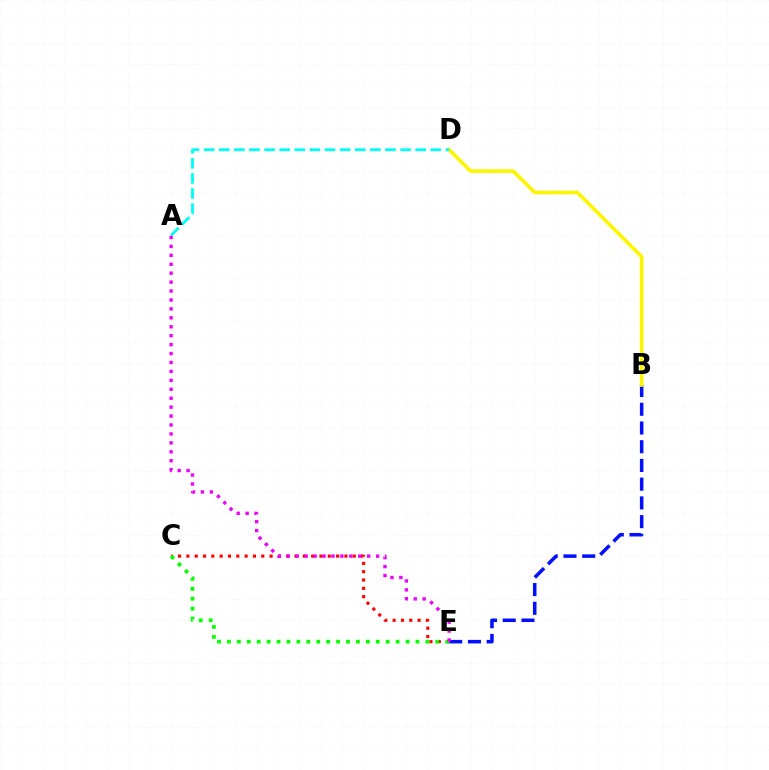{('B', 'E'): [{'color': '#0010ff', 'line_style': 'dashed', 'thickness': 2.54}], ('C', 'E'): [{'color': '#ff0000', 'line_style': 'dotted', 'thickness': 2.26}, {'color': '#08ff00', 'line_style': 'dotted', 'thickness': 2.7}], ('B', 'D'): [{'color': '#fcf500', 'line_style': 'solid', 'thickness': 2.63}], ('A', 'D'): [{'color': '#00fff6', 'line_style': 'dashed', 'thickness': 2.05}], ('A', 'E'): [{'color': '#ee00ff', 'line_style': 'dotted', 'thickness': 2.43}]}